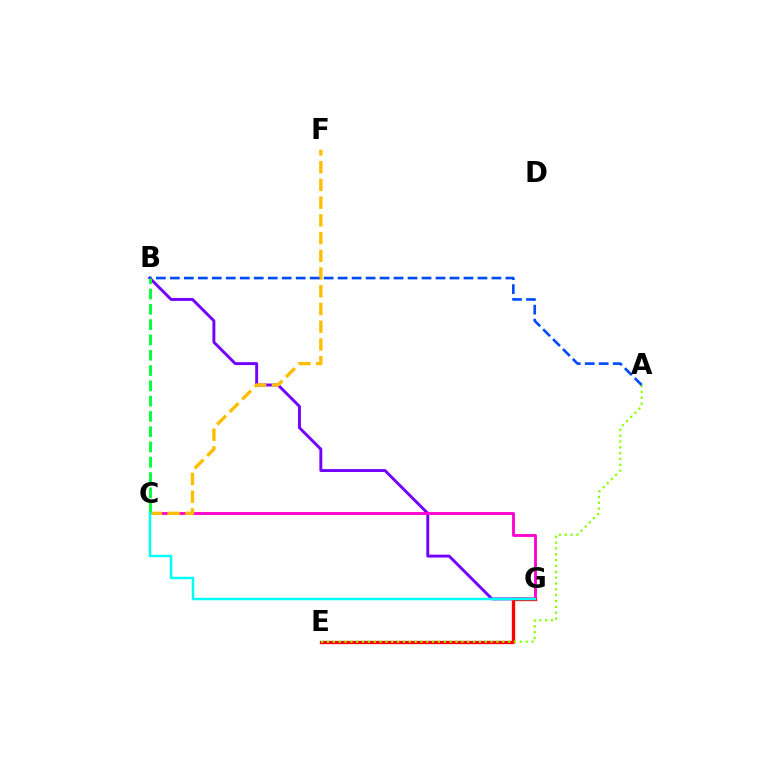{('B', 'G'): [{'color': '#7200ff', 'line_style': 'solid', 'thickness': 2.1}], ('C', 'G'): [{'color': '#ff00cf', 'line_style': 'solid', 'thickness': 2.04}, {'color': '#00fff6', 'line_style': 'solid', 'thickness': 1.79}], ('E', 'G'): [{'color': '#ff0000', 'line_style': 'solid', 'thickness': 2.39}], ('C', 'F'): [{'color': '#ffbd00', 'line_style': 'dashed', 'thickness': 2.41}], ('A', 'E'): [{'color': '#84ff00', 'line_style': 'dotted', 'thickness': 1.59}], ('A', 'B'): [{'color': '#004bff', 'line_style': 'dashed', 'thickness': 1.9}], ('B', 'C'): [{'color': '#00ff39', 'line_style': 'dashed', 'thickness': 2.08}]}